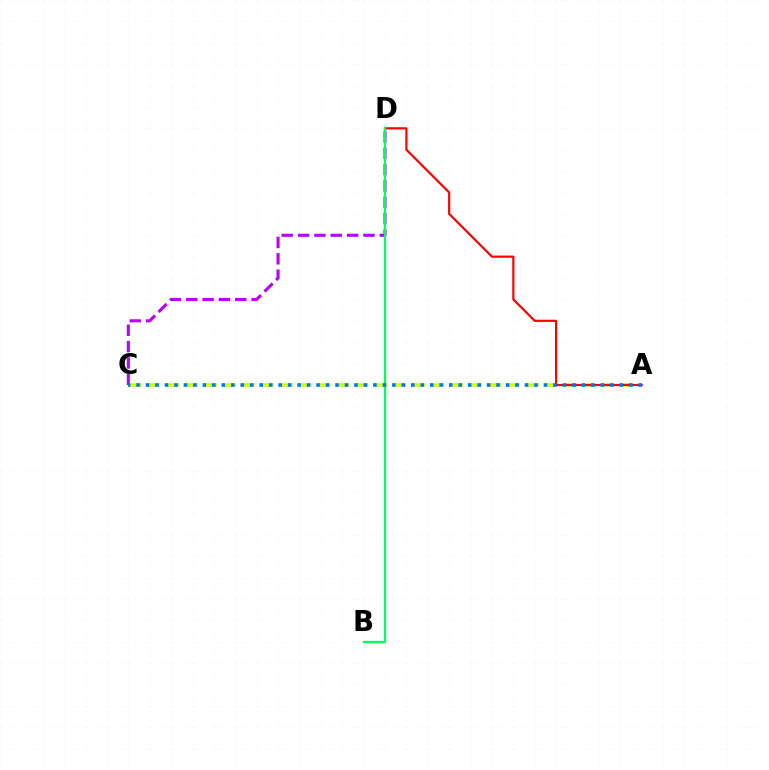{('A', 'C'): [{'color': '#d1ff00', 'line_style': 'dashed', 'thickness': 2.57}, {'color': '#0074ff', 'line_style': 'dotted', 'thickness': 2.57}], ('A', 'D'): [{'color': '#ff0000', 'line_style': 'solid', 'thickness': 1.58}], ('C', 'D'): [{'color': '#b900ff', 'line_style': 'dashed', 'thickness': 2.22}], ('B', 'D'): [{'color': '#00ff5c', 'line_style': 'solid', 'thickness': 1.66}]}